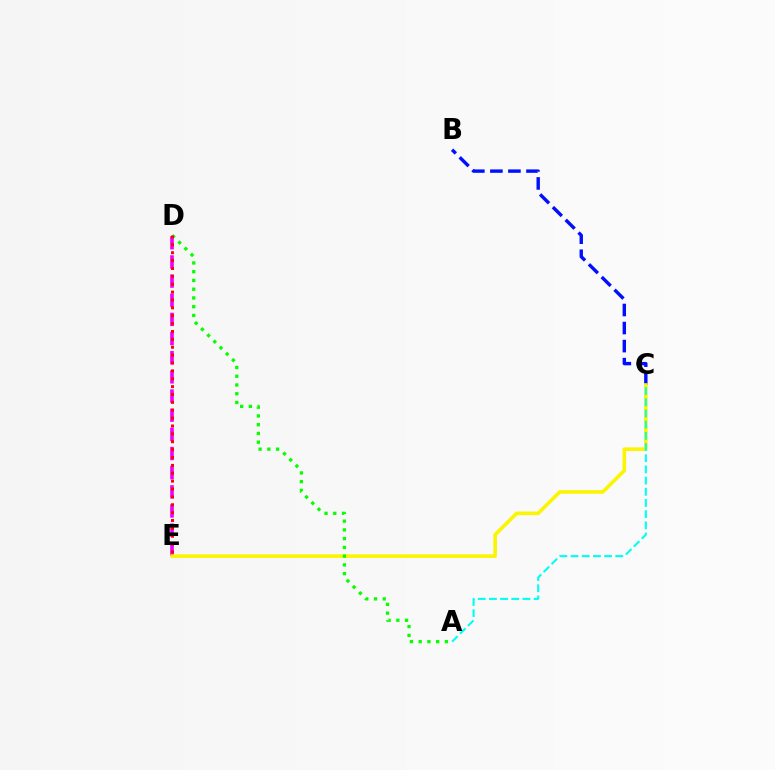{('D', 'E'): [{'color': '#ee00ff', 'line_style': 'dashed', 'thickness': 2.6}, {'color': '#ff0000', 'line_style': 'dotted', 'thickness': 2.14}], ('B', 'C'): [{'color': '#0010ff', 'line_style': 'dashed', 'thickness': 2.45}], ('C', 'E'): [{'color': '#fcf500', 'line_style': 'solid', 'thickness': 2.6}], ('A', 'D'): [{'color': '#08ff00', 'line_style': 'dotted', 'thickness': 2.38}], ('A', 'C'): [{'color': '#00fff6', 'line_style': 'dashed', 'thickness': 1.52}]}